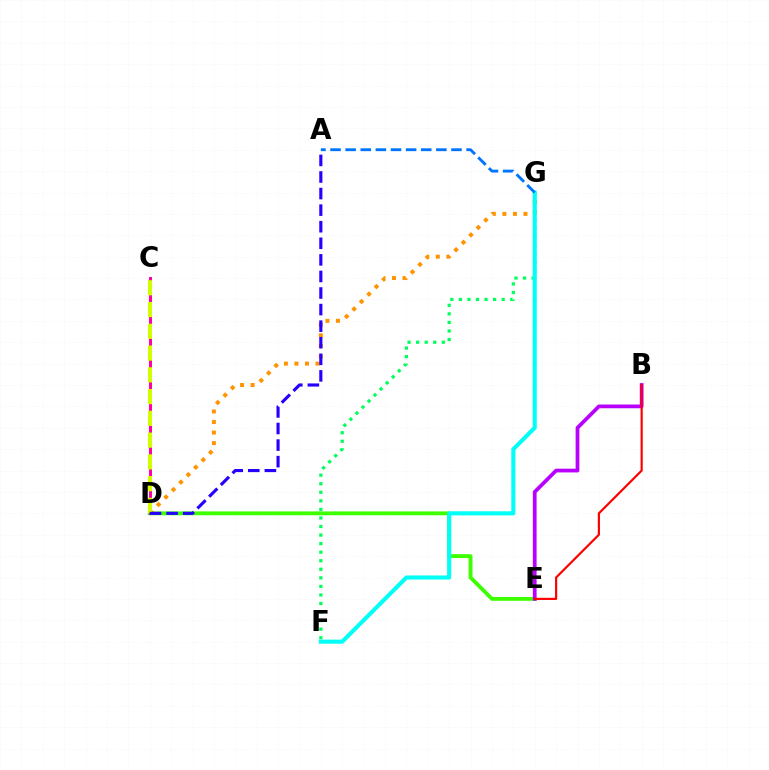{('D', 'E'): [{'color': '#3dff00', 'line_style': 'solid', 'thickness': 2.78}], ('C', 'D'): [{'color': '#ff00ac', 'line_style': 'solid', 'thickness': 2.15}, {'color': '#d1ff00', 'line_style': 'dashed', 'thickness': 2.96}], ('B', 'E'): [{'color': '#b900ff', 'line_style': 'solid', 'thickness': 2.7}, {'color': '#ff0000', 'line_style': 'solid', 'thickness': 1.57}], ('D', 'G'): [{'color': '#ff9400', 'line_style': 'dotted', 'thickness': 2.86}], ('F', 'G'): [{'color': '#00ff5c', 'line_style': 'dotted', 'thickness': 2.32}, {'color': '#00fff6', 'line_style': 'solid', 'thickness': 2.94}], ('A', 'D'): [{'color': '#2500ff', 'line_style': 'dashed', 'thickness': 2.25}], ('A', 'G'): [{'color': '#0074ff', 'line_style': 'dashed', 'thickness': 2.05}]}